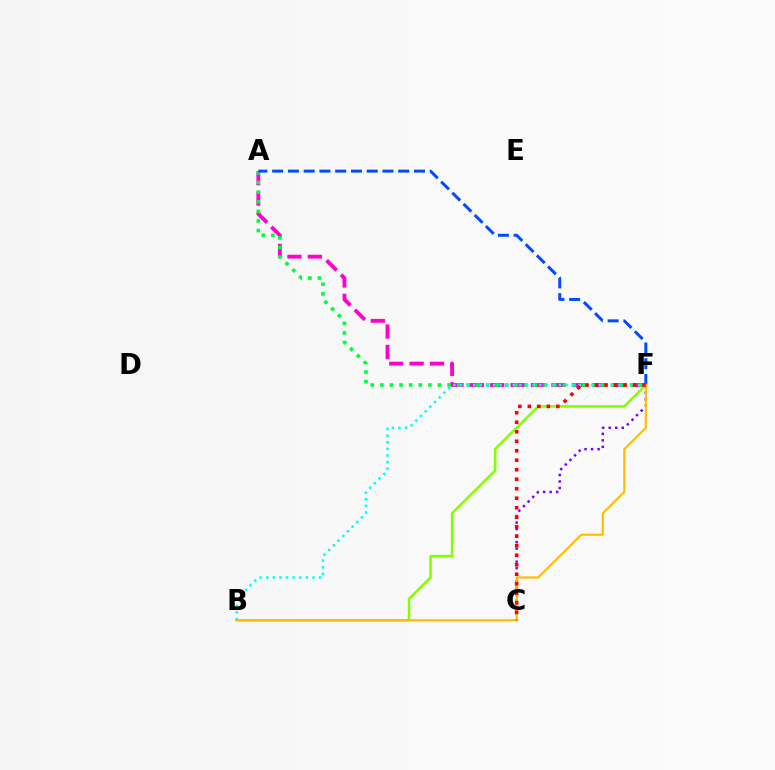{('A', 'F'): [{'color': '#ff00cf', 'line_style': 'dashed', 'thickness': 2.77}, {'color': '#00ff39', 'line_style': 'dotted', 'thickness': 2.61}, {'color': '#004bff', 'line_style': 'dashed', 'thickness': 2.14}], ('C', 'F'): [{'color': '#7200ff', 'line_style': 'dotted', 'thickness': 1.77}, {'color': '#ff0000', 'line_style': 'dotted', 'thickness': 2.58}], ('B', 'F'): [{'color': '#84ff00', 'line_style': 'solid', 'thickness': 1.83}, {'color': '#00fff6', 'line_style': 'dotted', 'thickness': 1.79}, {'color': '#ffbd00', 'line_style': 'solid', 'thickness': 1.54}]}